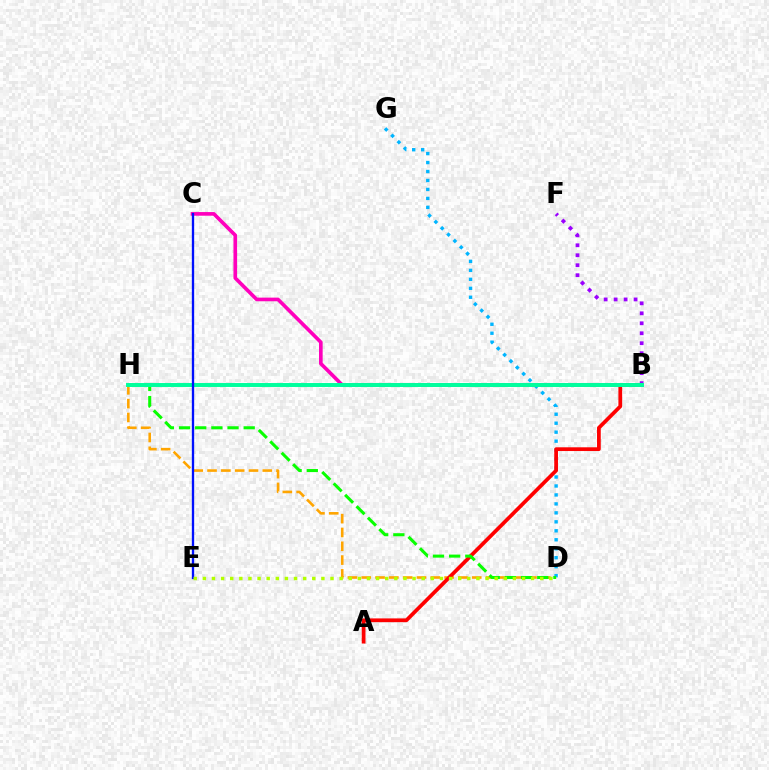{('D', 'G'): [{'color': '#00b5ff', 'line_style': 'dotted', 'thickness': 2.44}], ('B', 'F'): [{'color': '#9b00ff', 'line_style': 'dotted', 'thickness': 2.71}], ('D', 'H'): [{'color': '#ffa500', 'line_style': 'dashed', 'thickness': 1.88}, {'color': '#08ff00', 'line_style': 'dashed', 'thickness': 2.2}], ('B', 'C'): [{'color': '#ff00bd', 'line_style': 'solid', 'thickness': 2.63}], ('A', 'B'): [{'color': '#ff0000', 'line_style': 'solid', 'thickness': 2.69}], ('B', 'H'): [{'color': '#00ff9d', 'line_style': 'solid', 'thickness': 2.84}], ('C', 'E'): [{'color': '#0010ff', 'line_style': 'solid', 'thickness': 1.67}], ('D', 'E'): [{'color': '#b3ff00', 'line_style': 'dotted', 'thickness': 2.48}]}